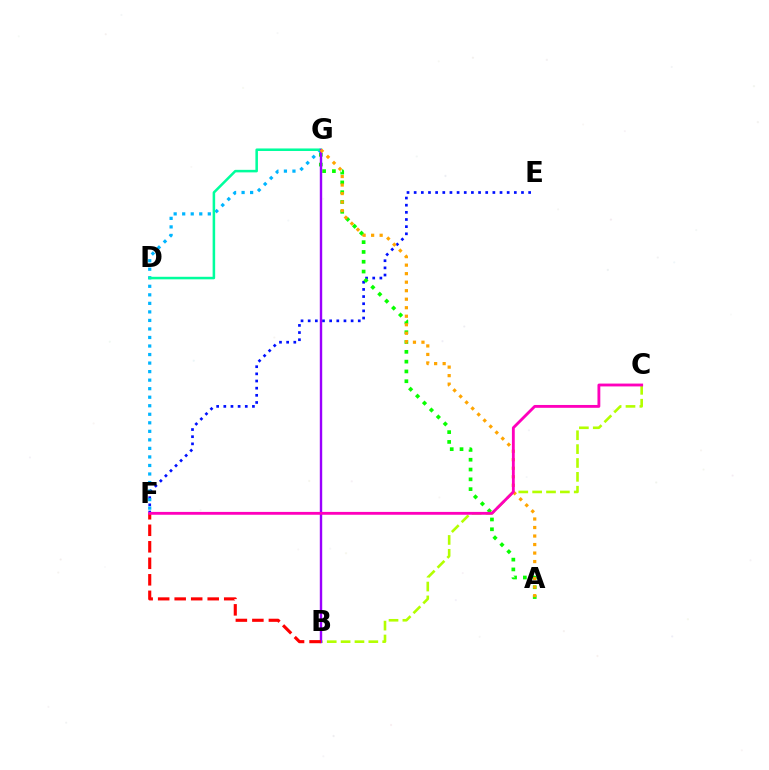{('B', 'C'): [{'color': '#b3ff00', 'line_style': 'dashed', 'thickness': 1.88}], ('E', 'F'): [{'color': '#0010ff', 'line_style': 'dotted', 'thickness': 1.94}], ('F', 'G'): [{'color': '#00b5ff', 'line_style': 'dotted', 'thickness': 2.32}], ('A', 'G'): [{'color': '#08ff00', 'line_style': 'dotted', 'thickness': 2.66}, {'color': '#ffa500', 'line_style': 'dotted', 'thickness': 2.31}], ('D', 'G'): [{'color': '#00ff9d', 'line_style': 'solid', 'thickness': 1.82}], ('B', 'G'): [{'color': '#9b00ff', 'line_style': 'solid', 'thickness': 1.73}], ('B', 'F'): [{'color': '#ff0000', 'line_style': 'dashed', 'thickness': 2.24}], ('C', 'F'): [{'color': '#ff00bd', 'line_style': 'solid', 'thickness': 2.05}]}